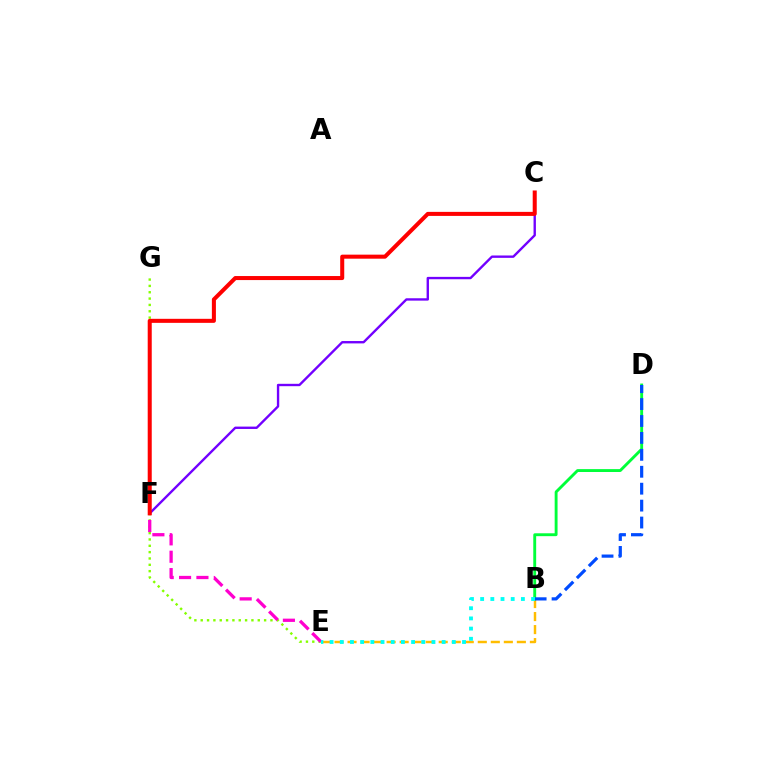{('E', 'G'): [{'color': '#84ff00', 'line_style': 'dotted', 'thickness': 1.72}], ('C', 'F'): [{'color': '#7200ff', 'line_style': 'solid', 'thickness': 1.71}, {'color': '#ff0000', 'line_style': 'solid', 'thickness': 2.9}], ('B', 'E'): [{'color': '#ffbd00', 'line_style': 'dashed', 'thickness': 1.77}, {'color': '#00fff6', 'line_style': 'dotted', 'thickness': 2.77}], ('B', 'D'): [{'color': '#00ff39', 'line_style': 'solid', 'thickness': 2.07}, {'color': '#004bff', 'line_style': 'dashed', 'thickness': 2.3}], ('E', 'F'): [{'color': '#ff00cf', 'line_style': 'dashed', 'thickness': 2.36}]}